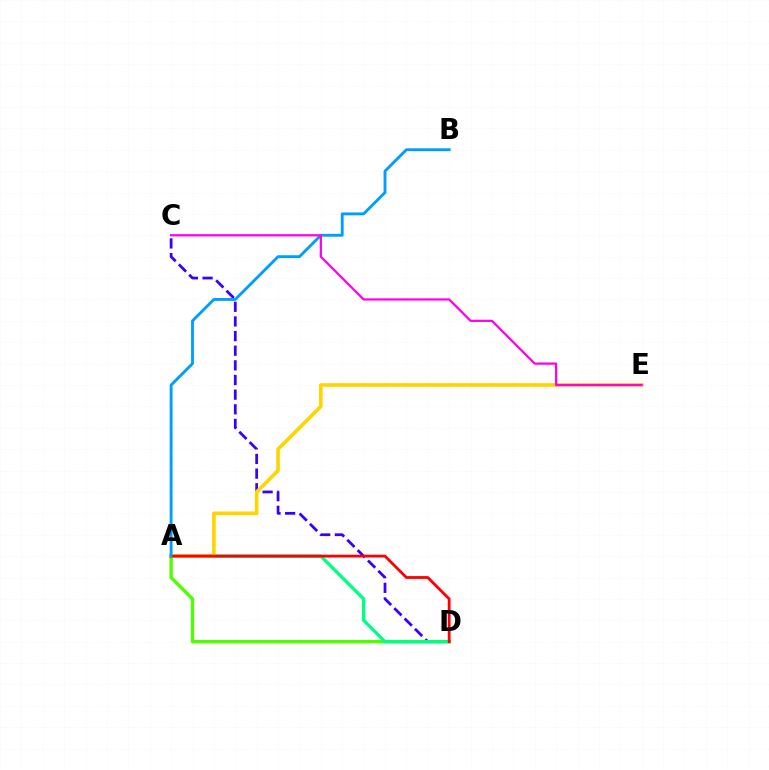{('A', 'D'): [{'color': '#4fff00', 'line_style': 'solid', 'thickness': 2.42}, {'color': '#00ff86', 'line_style': 'solid', 'thickness': 2.38}, {'color': '#ff0000', 'line_style': 'solid', 'thickness': 2.02}], ('C', 'D'): [{'color': '#3700ff', 'line_style': 'dashed', 'thickness': 1.99}], ('A', 'E'): [{'color': '#ffd500', 'line_style': 'solid', 'thickness': 2.62}], ('A', 'B'): [{'color': '#009eff', 'line_style': 'solid', 'thickness': 2.07}], ('C', 'E'): [{'color': '#ff00ed', 'line_style': 'solid', 'thickness': 1.61}]}